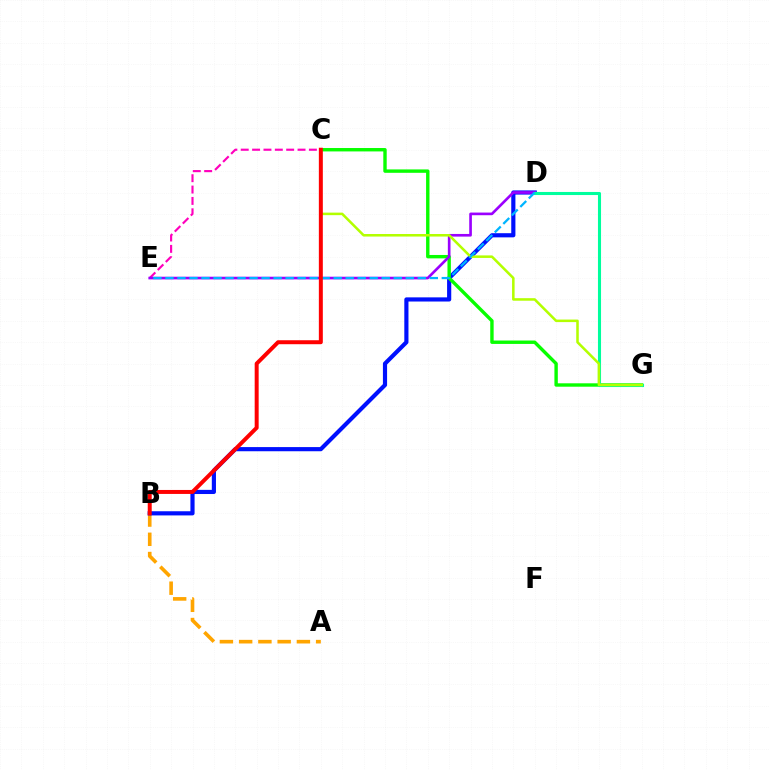{('A', 'B'): [{'color': '#ffa500', 'line_style': 'dashed', 'thickness': 2.61}], ('B', 'D'): [{'color': '#0010ff', 'line_style': 'solid', 'thickness': 3.0}], ('C', 'E'): [{'color': '#ff00bd', 'line_style': 'dashed', 'thickness': 1.54}], ('C', 'G'): [{'color': '#08ff00', 'line_style': 'solid', 'thickness': 2.45}, {'color': '#b3ff00', 'line_style': 'solid', 'thickness': 1.83}], ('D', 'E'): [{'color': '#9b00ff', 'line_style': 'solid', 'thickness': 1.91}, {'color': '#00b5ff', 'line_style': 'dashed', 'thickness': 1.63}], ('D', 'G'): [{'color': '#00ff9d', 'line_style': 'solid', 'thickness': 2.22}], ('B', 'C'): [{'color': '#ff0000', 'line_style': 'solid', 'thickness': 2.86}]}